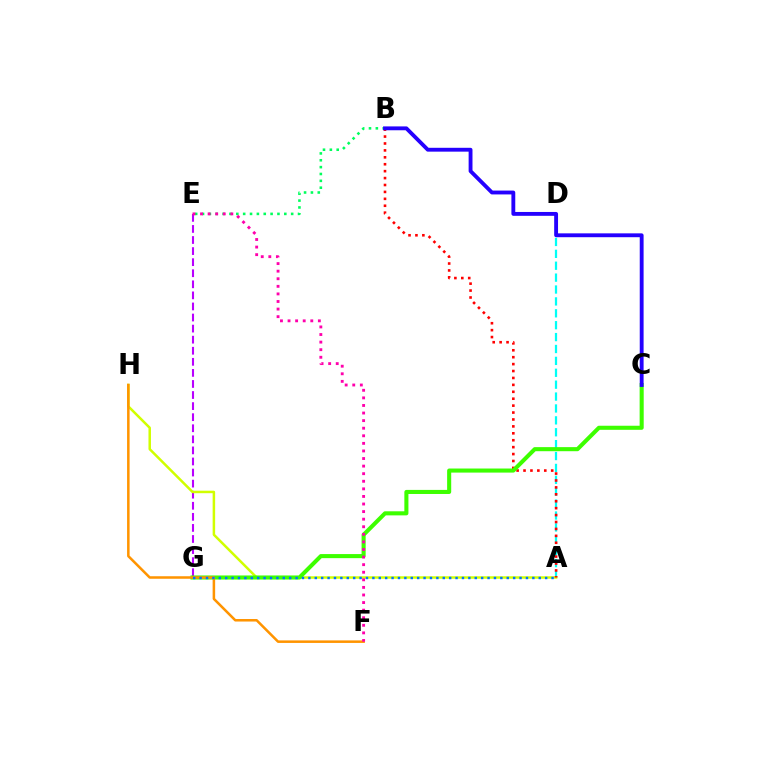{('A', 'D'): [{'color': '#00fff6', 'line_style': 'dashed', 'thickness': 1.62}], ('E', 'G'): [{'color': '#b900ff', 'line_style': 'dashed', 'thickness': 1.5}], ('B', 'E'): [{'color': '#00ff5c', 'line_style': 'dotted', 'thickness': 1.86}], ('A', 'H'): [{'color': '#d1ff00', 'line_style': 'solid', 'thickness': 1.8}], ('A', 'B'): [{'color': '#ff0000', 'line_style': 'dotted', 'thickness': 1.88}], ('C', 'G'): [{'color': '#3dff00', 'line_style': 'solid', 'thickness': 2.93}], ('F', 'H'): [{'color': '#ff9400', 'line_style': 'solid', 'thickness': 1.82}], ('A', 'G'): [{'color': '#0074ff', 'line_style': 'dotted', 'thickness': 1.74}], ('E', 'F'): [{'color': '#ff00ac', 'line_style': 'dotted', 'thickness': 2.06}], ('B', 'C'): [{'color': '#2500ff', 'line_style': 'solid', 'thickness': 2.77}]}